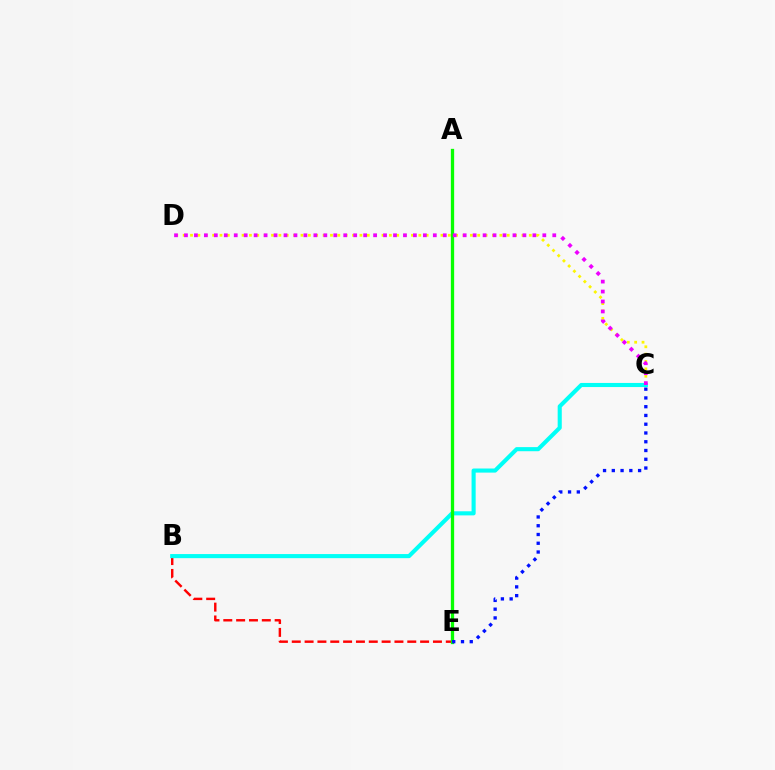{('B', 'E'): [{'color': '#ff0000', 'line_style': 'dashed', 'thickness': 1.74}], ('C', 'D'): [{'color': '#fcf500', 'line_style': 'dotted', 'thickness': 2.0}, {'color': '#ee00ff', 'line_style': 'dotted', 'thickness': 2.7}], ('B', 'C'): [{'color': '#00fff6', 'line_style': 'solid', 'thickness': 2.95}], ('A', 'E'): [{'color': '#08ff00', 'line_style': 'solid', 'thickness': 2.37}], ('C', 'E'): [{'color': '#0010ff', 'line_style': 'dotted', 'thickness': 2.38}]}